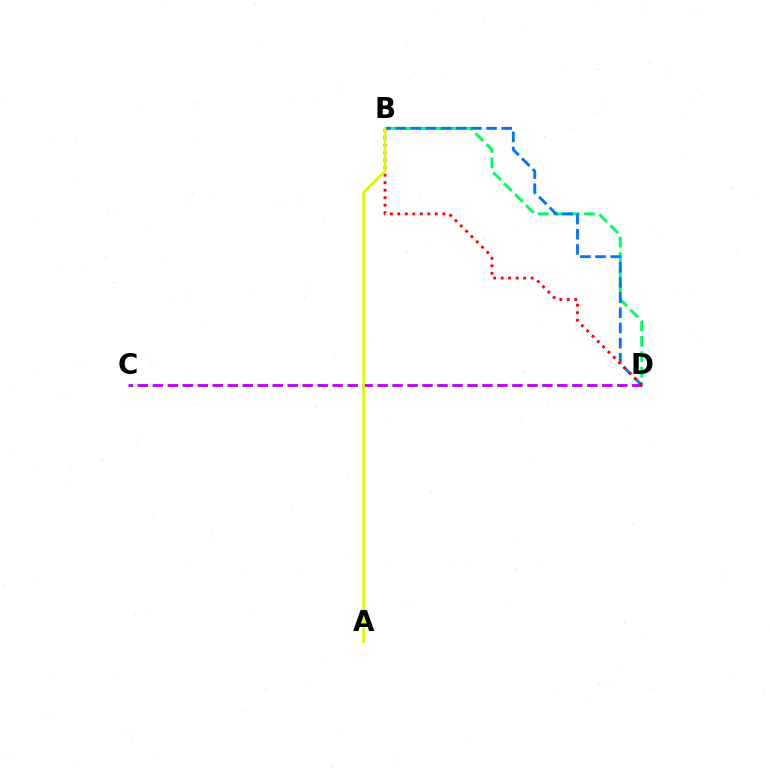{('C', 'D'): [{'color': '#b900ff', 'line_style': 'dashed', 'thickness': 2.04}], ('B', 'D'): [{'color': '#00ff5c', 'line_style': 'dashed', 'thickness': 2.1}, {'color': '#0074ff', 'line_style': 'dashed', 'thickness': 2.06}, {'color': '#ff0000', 'line_style': 'dotted', 'thickness': 2.04}], ('A', 'B'): [{'color': '#d1ff00', 'line_style': 'solid', 'thickness': 1.89}]}